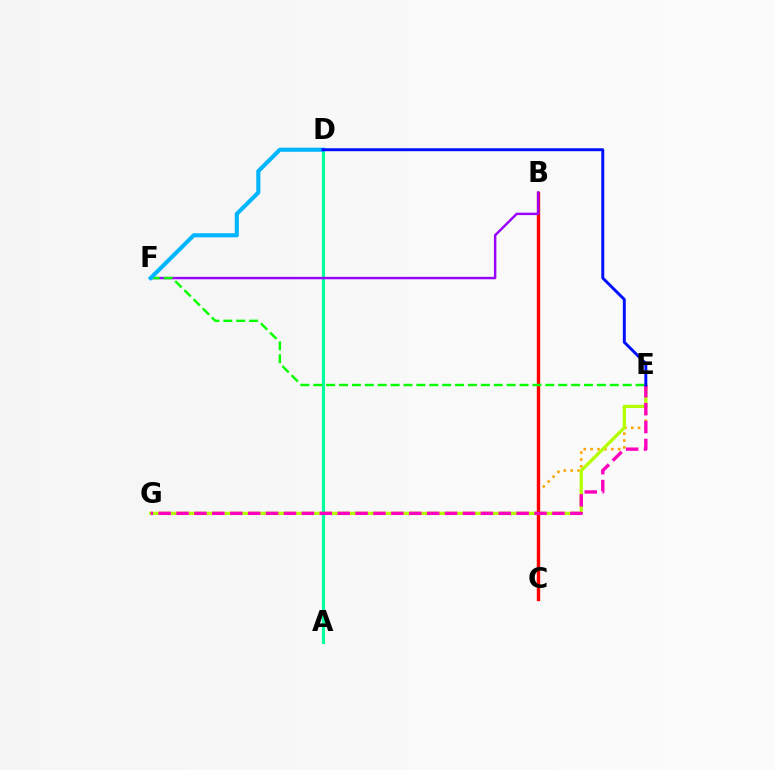{('C', 'E'): [{'color': '#ffa500', 'line_style': 'dotted', 'thickness': 1.87}], ('E', 'G'): [{'color': '#b3ff00', 'line_style': 'solid', 'thickness': 2.34}, {'color': '#ff00bd', 'line_style': 'dashed', 'thickness': 2.43}], ('B', 'C'): [{'color': '#ff0000', 'line_style': 'solid', 'thickness': 2.43}], ('A', 'D'): [{'color': '#00ff9d', 'line_style': 'solid', 'thickness': 2.27}], ('B', 'F'): [{'color': '#9b00ff', 'line_style': 'solid', 'thickness': 1.75}], ('E', 'F'): [{'color': '#08ff00', 'line_style': 'dashed', 'thickness': 1.75}], ('D', 'F'): [{'color': '#00b5ff', 'line_style': 'solid', 'thickness': 2.95}], ('D', 'E'): [{'color': '#0010ff', 'line_style': 'solid', 'thickness': 2.12}]}